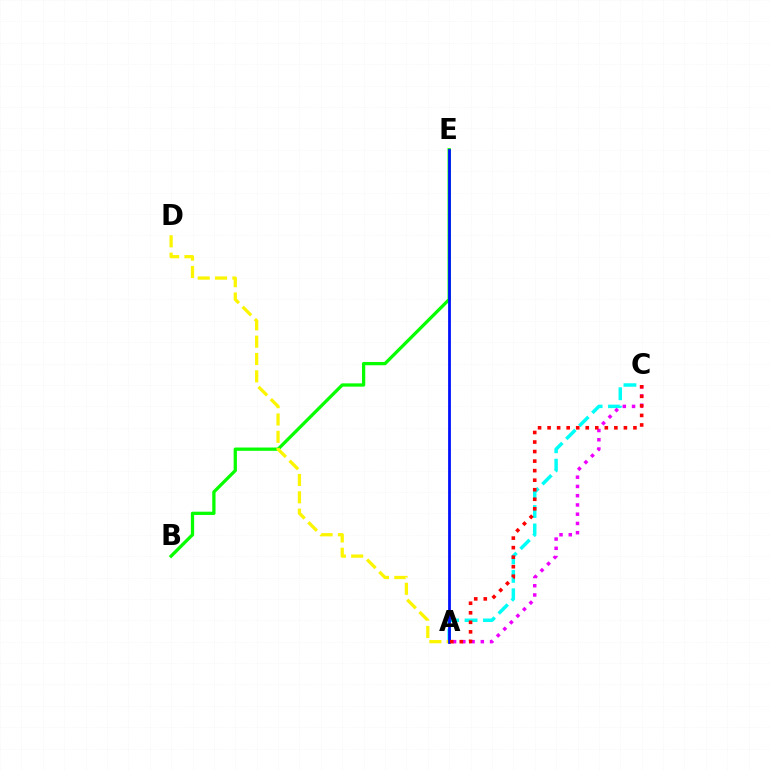{('A', 'C'): [{'color': '#00fff6', 'line_style': 'dashed', 'thickness': 2.5}, {'color': '#ee00ff', 'line_style': 'dotted', 'thickness': 2.51}, {'color': '#ff0000', 'line_style': 'dotted', 'thickness': 2.59}], ('B', 'E'): [{'color': '#08ff00', 'line_style': 'solid', 'thickness': 2.36}], ('A', 'D'): [{'color': '#fcf500', 'line_style': 'dashed', 'thickness': 2.36}], ('A', 'E'): [{'color': '#0010ff', 'line_style': 'solid', 'thickness': 1.99}]}